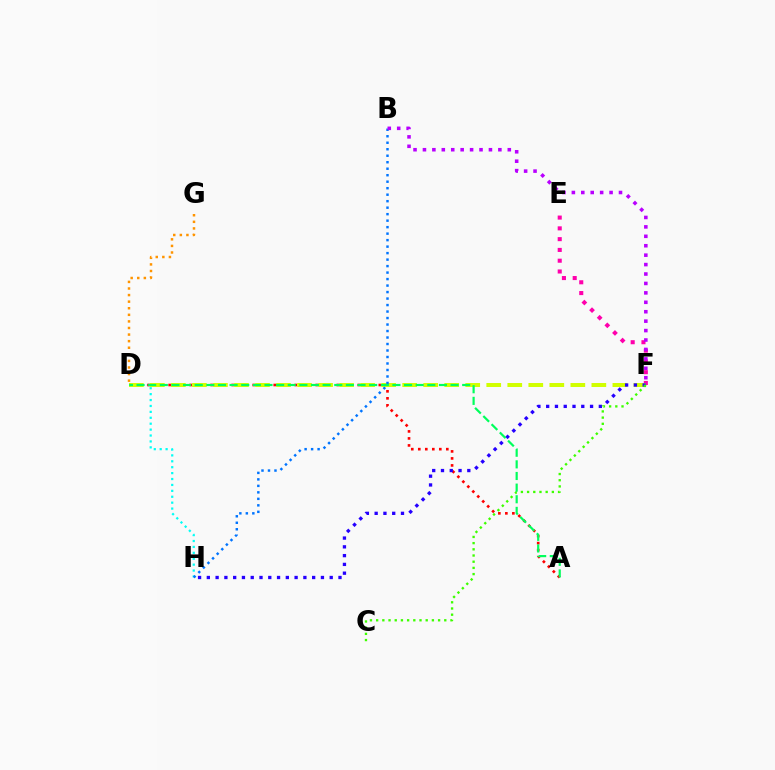{('D', 'H'): [{'color': '#00fff6', 'line_style': 'dotted', 'thickness': 1.61}], ('A', 'D'): [{'color': '#ff0000', 'line_style': 'dotted', 'thickness': 1.9}, {'color': '#00ff5c', 'line_style': 'dashed', 'thickness': 1.58}], ('E', 'F'): [{'color': '#ff00ac', 'line_style': 'dotted', 'thickness': 2.93}], ('D', 'F'): [{'color': '#d1ff00', 'line_style': 'dashed', 'thickness': 2.86}], ('B', 'H'): [{'color': '#0074ff', 'line_style': 'dotted', 'thickness': 1.76}], ('D', 'G'): [{'color': '#ff9400', 'line_style': 'dotted', 'thickness': 1.79}], ('F', 'H'): [{'color': '#2500ff', 'line_style': 'dotted', 'thickness': 2.38}], ('B', 'F'): [{'color': '#b900ff', 'line_style': 'dotted', 'thickness': 2.56}], ('C', 'F'): [{'color': '#3dff00', 'line_style': 'dotted', 'thickness': 1.68}]}